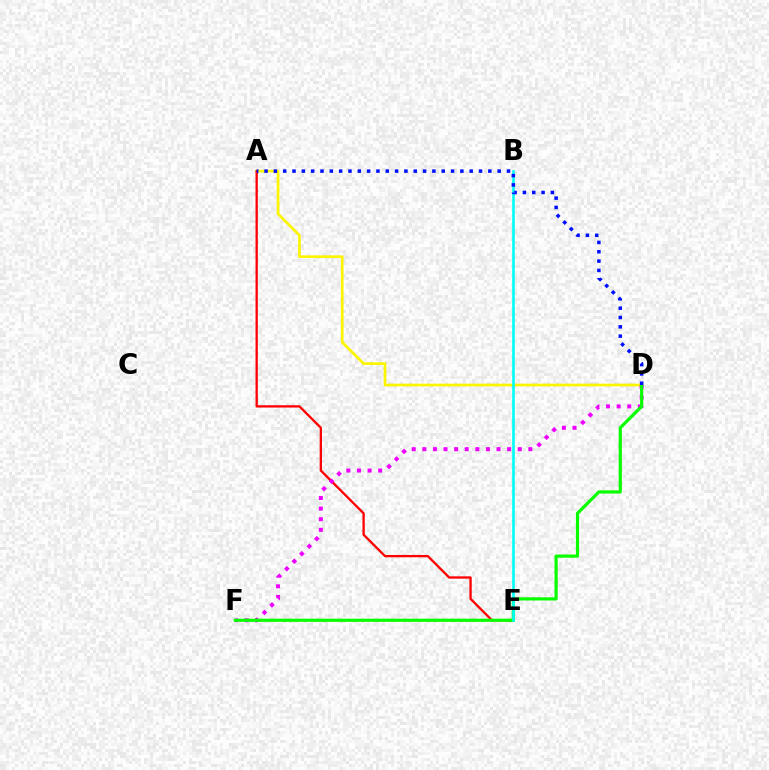{('A', 'D'): [{'color': '#fcf500', 'line_style': 'solid', 'thickness': 1.92}, {'color': '#0010ff', 'line_style': 'dotted', 'thickness': 2.53}], ('A', 'E'): [{'color': '#ff0000', 'line_style': 'solid', 'thickness': 1.67}], ('D', 'F'): [{'color': '#ee00ff', 'line_style': 'dotted', 'thickness': 2.88}, {'color': '#08ff00', 'line_style': 'solid', 'thickness': 2.3}], ('B', 'E'): [{'color': '#00fff6', 'line_style': 'solid', 'thickness': 1.89}]}